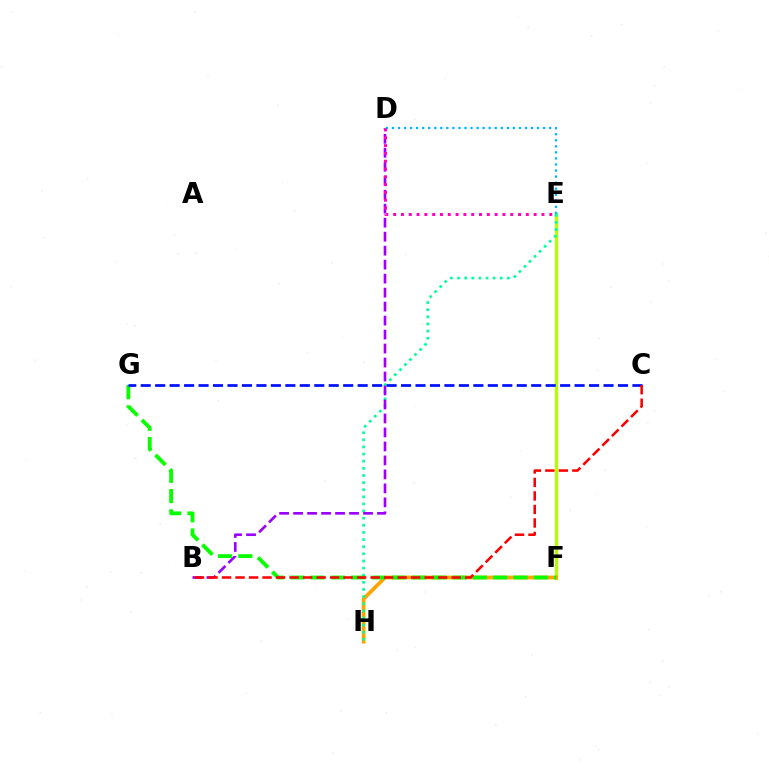{('E', 'F'): [{'color': '#b3ff00', 'line_style': 'solid', 'thickness': 2.31}], ('F', 'H'): [{'color': '#ffa500', 'line_style': 'solid', 'thickness': 2.7}], ('E', 'H'): [{'color': '#00ff9d', 'line_style': 'dotted', 'thickness': 1.94}], ('B', 'D'): [{'color': '#9b00ff', 'line_style': 'dashed', 'thickness': 1.9}], ('D', 'E'): [{'color': '#00b5ff', 'line_style': 'dotted', 'thickness': 1.64}, {'color': '#ff00bd', 'line_style': 'dotted', 'thickness': 2.12}], ('F', 'G'): [{'color': '#08ff00', 'line_style': 'dashed', 'thickness': 2.76}], ('C', 'G'): [{'color': '#0010ff', 'line_style': 'dashed', 'thickness': 1.96}], ('B', 'C'): [{'color': '#ff0000', 'line_style': 'dashed', 'thickness': 1.83}]}